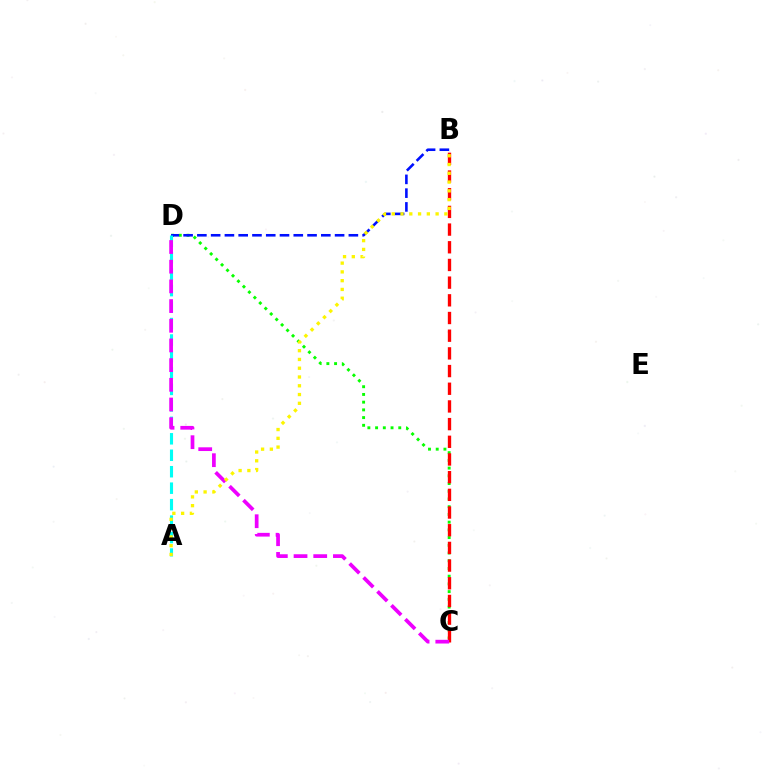{('C', 'D'): [{'color': '#08ff00', 'line_style': 'dotted', 'thickness': 2.1}, {'color': '#ee00ff', 'line_style': 'dashed', 'thickness': 2.67}], ('B', 'D'): [{'color': '#0010ff', 'line_style': 'dashed', 'thickness': 1.87}], ('A', 'D'): [{'color': '#00fff6', 'line_style': 'dashed', 'thickness': 2.24}], ('B', 'C'): [{'color': '#ff0000', 'line_style': 'dashed', 'thickness': 2.4}], ('A', 'B'): [{'color': '#fcf500', 'line_style': 'dotted', 'thickness': 2.38}]}